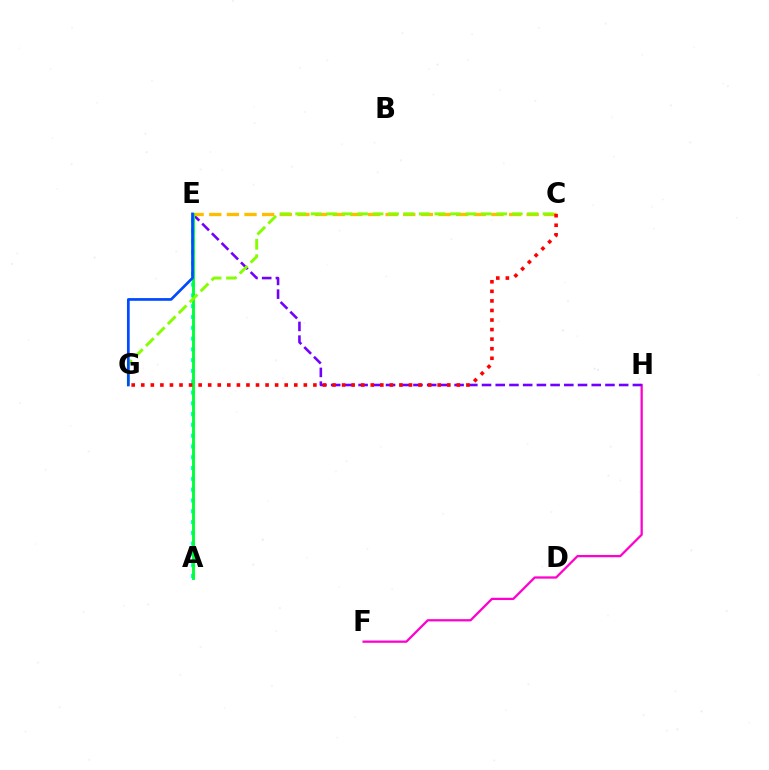{('F', 'H'): [{'color': '#ff00cf', 'line_style': 'solid', 'thickness': 1.63}], ('E', 'H'): [{'color': '#7200ff', 'line_style': 'dashed', 'thickness': 1.86}], ('C', 'E'): [{'color': '#ffbd00', 'line_style': 'dashed', 'thickness': 2.4}], ('A', 'E'): [{'color': '#00fff6', 'line_style': 'dotted', 'thickness': 2.93}, {'color': '#00ff39', 'line_style': 'solid', 'thickness': 2.08}], ('C', 'G'): [{'color': '#84ff00', 'line_style': 'dashed', 'thickness': 2.1}, {'color': '#ff0000', 'line_style': 'dotted', 'thickness': 2.6}], ('E', 'G'): [{'color': '#004bff', 'line_style': 'solid', 'thickness': 1.95}]}